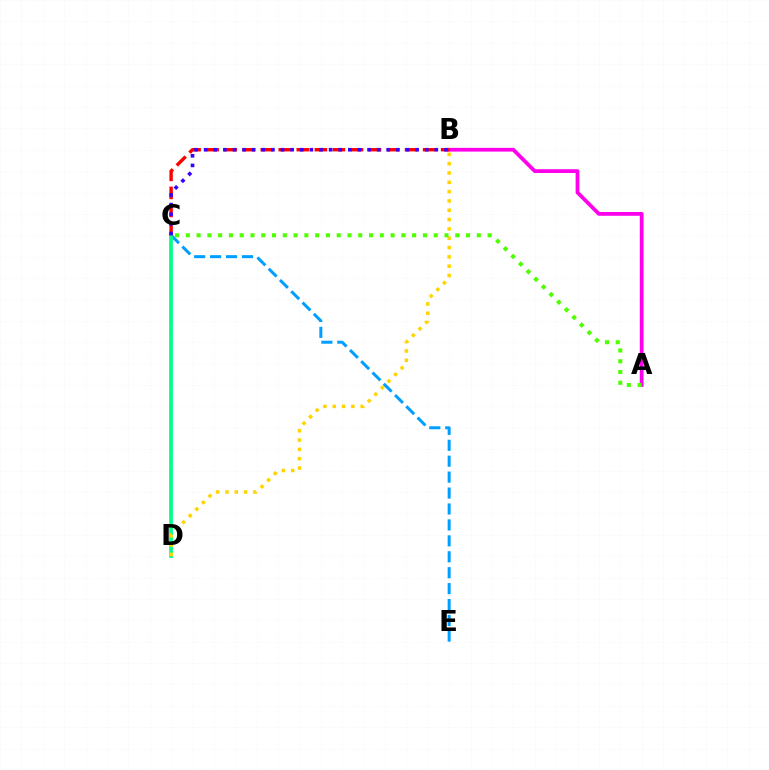{('A', 'B'): [{'color': '#ff00ed', 'line_style': 'solid', 'thickness': 2.71}], ('C', 'E'): [{'color': '#009eff', 'line_style': 'dashed', 'thickness': 2.16}], ('C', 'D'): [{'color': '#00ff86', 'line_style': 'solid', 'thickness': 2.67}], ('B', 'C'): [{'color': '#ff0000', 'line_style': 'dashed', 'thickness': 2.45}, {'color': '#3700ff', 'line_style': 'dotted', 'thickness': 2.61}], ('B', 'D'): [{'color': '#ffd500', 'line_style': 'dotted', 'thickness': 2.53}], ('A', 'C'): [{'color': '#4fff00', 'line_style': 'dotted', 'thickness': 2.93}]}